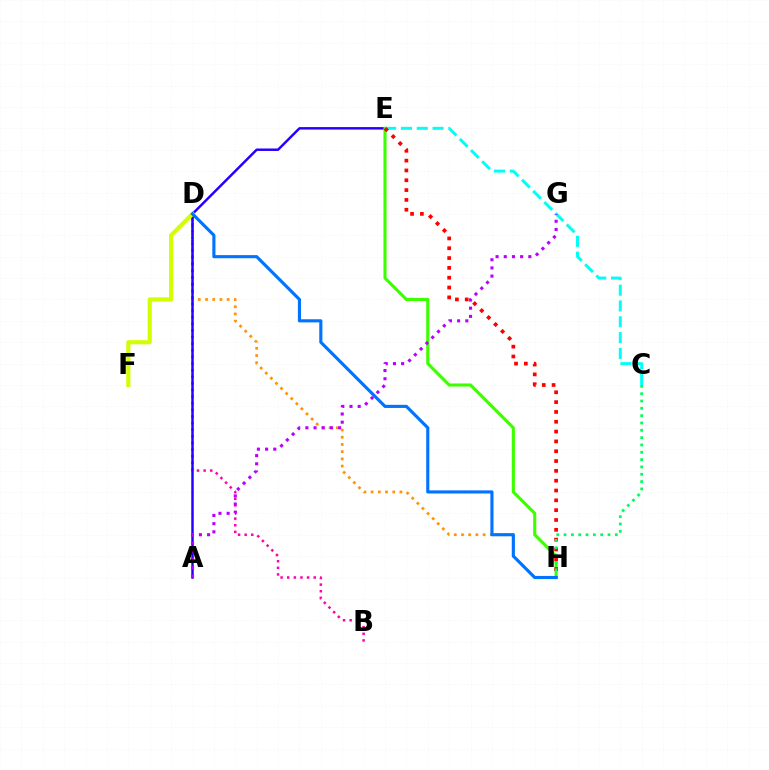{('D', 'H'): [{'color': '#ff9400', 'line_style': 'dotted', 'thickness': 1.96}, {'color': '#0074ff', 'line_style': 'solid', 'thickness': 2.26}], ('B', 'D'): [{'color': '#ff00ac', 'line_style': 'dotted', 'thickness': 1.8}], ('A', 'E'): [{'color': '#2500ff', 'line_style': 'solid', 'thickness': 1.78}], ('E', 'H'): [{'color': '#3dff00', 'line_style': 'solid', 'thickness': 2.23}, {'color': '#ff0000', 'line_style': 'dotted', 'thickness': 2.67}], ('C', 'E'): [{'color': '#00fff6', 'line_style': 'dashed', 'thickness': 2.15}], ('C', 'H'): [{'color': '#00ff5c', 'line_style': 'dotted', 'thickness': 1.99}], ('D', 'F'): [{'color': '#d1ff00', 'line_style': 'solid', 'thickness': 2.97}], ('A', 'G'): [{'color': '#b900ff', 'line_style': 'dotted', 'thickness': 2.23}]}